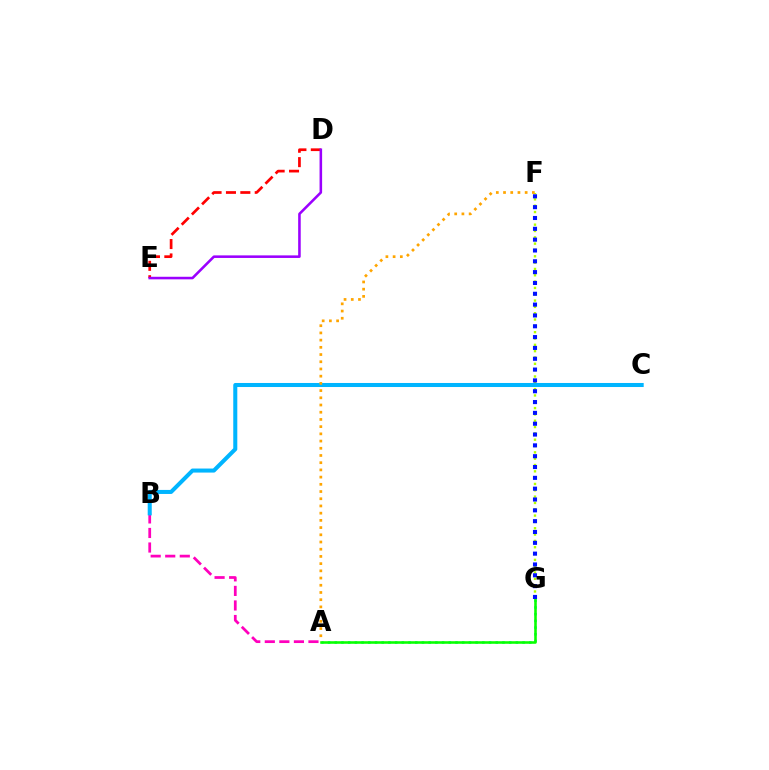{('A', 'G'): [{'color': '#00ff9d', 'line_style': 'dotted', 'thickness': 1.82}, {'color': '#08ff00', 'line_style': 'solid', 'thickness': 1.85}], ('A', 'B'): [{'color': '#ff00bd', 'line_style': 'dashed', 'thickness': 1.98}], ('F', 'G'): [{'color': '#b3ff00', 'line_style': 'dotted', 'thickness': 1.72}, {'color': '#0010ff', 'line_style': 'dotted', 'thickness': 2.94}], ('B', 'C'): [{'color': '#00b5ff', 'line_style': 'solid', 'thickness': 2.91}], ('D', 'E'): [{'color': '#ff0000', 'line_style': 'dashed', 'thickness': 1.95}, {'color': '#9b00ff', 'line_style': 'solid', 'thickness': 1.85}], ('A', 'F'): [{'color': '#ffa500', 'line_style': 'dotted', 'thickness': 1.96}]}